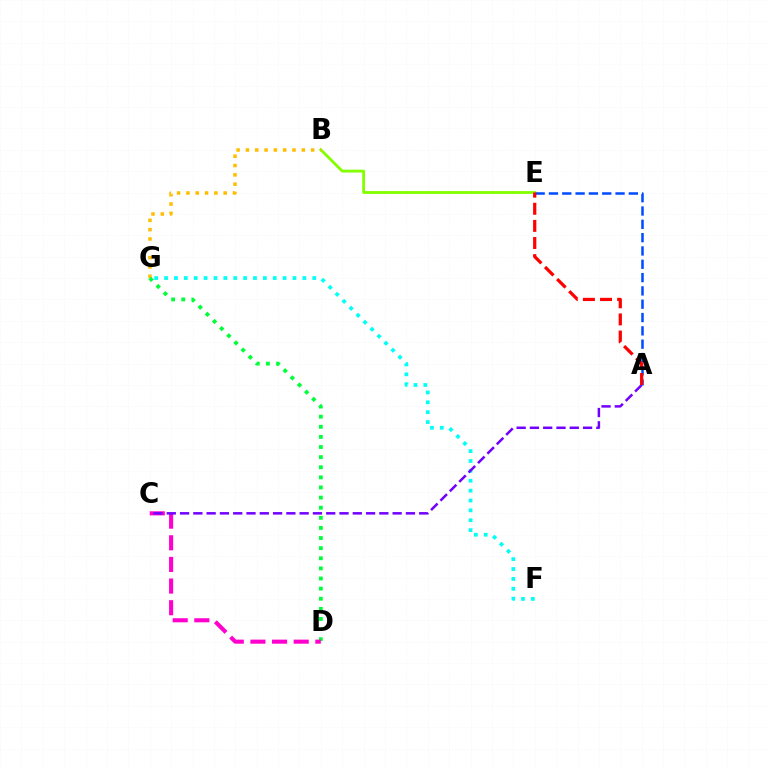{('B', 'E'): [{'color': '#84ff00', 'line_style': 'solid', 'thickness': 2.03}], ('B', 'G'): [{'color': '#ffbd00', 'line_style': 'dotted', 'thickness': 2.53}], ('F', 'G'): [{'color': '#00fff6', 'line_style': 'dotted', 'thickness': 2.68}], ('D', 'G'): [{'color': '#00ff39', 'line_style': 'dotted', 'thickness': 2.75}], ('C', 'D'): [{'color': '#ff00cf', 'line_style': 'dashed', 'thickness': 2.94}], ('A', 'C'): [{'color': '#7200ff', 'line_style': 'dashed', 'thickness': 1.8}], ('A', 'E'): [{'color': '#004bff', 'line_style': 'dashed', 'thickness': 1.81}, {'color': '#ff0000', 'line_style': 'dashed', 'thickness': 2.33}]}